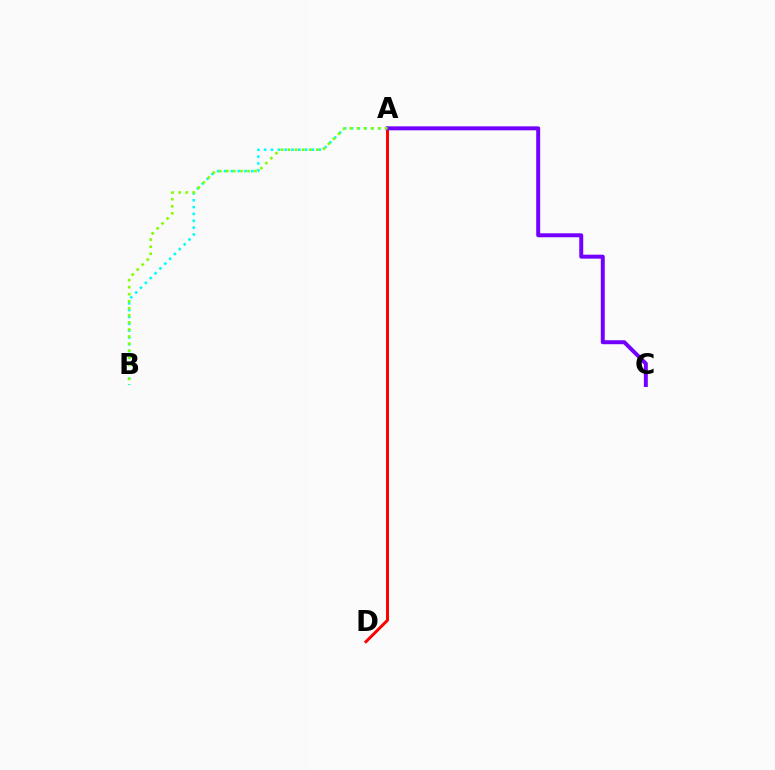{('A', 'B'): [{'color': '#00fff6', 'line_style': 'dotted', 'thickness': 1.86}, {'color': '#84ff00', 'line_style': 'dotted', 'thickness': 1.92}], ('A', 'D'): [{'color': '#ff0000', 'line_style': 'solid', 'thickness': 2.13}], ('A', 'C'): [{'color': '#7200ff', 'line_style': 'solid', 'thickness': 2.85}]}